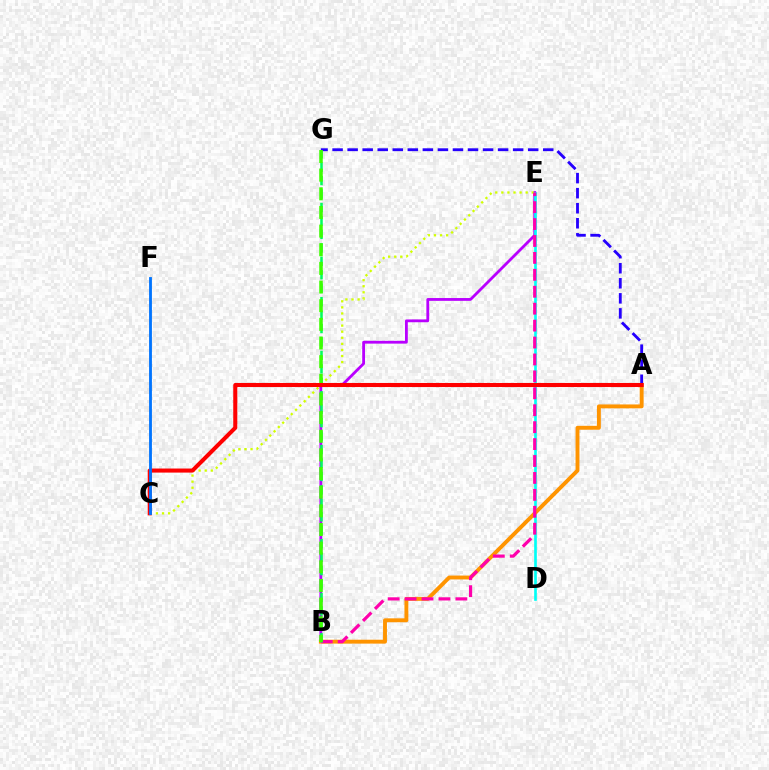{('B', 'E'): [{'color': '#b900ff', 'line_style': 'solid', 'thickness': 2.02}, {'color': '#ff00ac', 'line_style': 'dashed', 'thickness': 2.3}], ('D', 'E'): [{'color': '#00fff6', 'line_style': 'solid', 'thickness': 1.91}], ('A', 'B'): [{'color': '#ff9400', 'line_style': 'solid', 'thickness': 2.8}], ('C', 'E'): [{'color': '#d1ff00', 'line_style': 'dotted', 'thickness': 1.65}], ('A', 'G'): [{'color': '#2500ff', 'line_style': 'dashed', 'thickness': 2.04}], ('B', 'G'): [{'color': '#00ff5c', 'line_style': 'dashed', 'thickness': 1.83}, {'color': '#3dff00', 'line_style': 'dashed', 'thickness': 2.53}], ('A', 'C'): [{'color': '#ff0000', 'line_style': 'solid', 'thickness': 2.93}], ('C', 'F'): [{'color': '#0074ff', 'line_style': 'solid', 'thickness': 2.03}]}